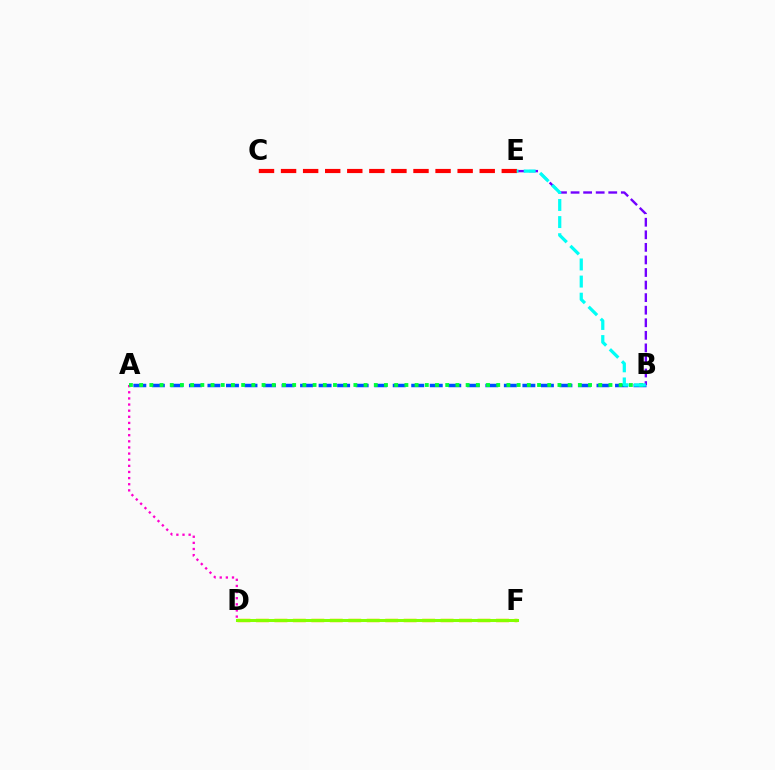{('A', 'D'): [{'color': '#ff00cf', 'line_style': 'dotted', 'thickness': 1.67}], ('A', 'B'): [{'color': '#004bff', 'line_style': 'dashed', 'thickness': 2.52}, {'color': '#00ff39', 'line_style': 'dotted', 'thickness': 2.77}], ('B', 'E'): [{'color': '#7200ff', 'line_style': 'dashed', 'thickness': 1.71}, {'color': '#00fff6', 'line_style': 'dashed', 'thickness': 2.32}], ('C', 'E'): [{'color': '#ff0000', 'line_style': 'dashed', 'thickness': 3.0}], ('D', 'F'): [{'color': '#ffbd00', 'line_style': 'dashed', 'thickness': 2.51}, {'color': '#84ff00', 'line_style': 'solid', 'thickness': 2.19}]}